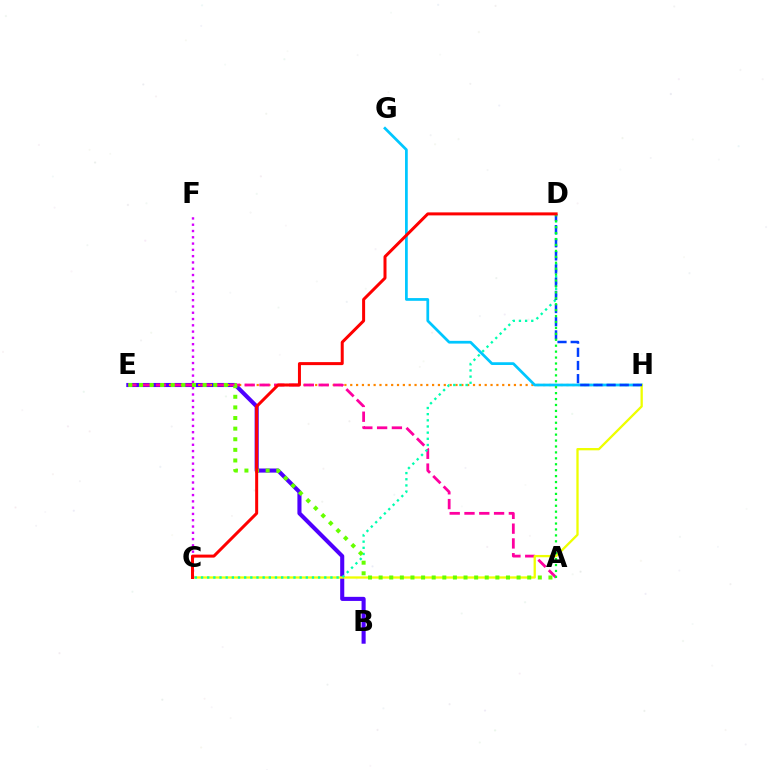{('B', 'E'): [{'color': '#4f00ff', 'line_style': 'solid', 'thickness': 2.94}], ('E', 'H'): [{'color': '#ff8800', 'line_style': 'dotted', 'thickness': 1.59}], ('A', 'E'): [{'color': '#ff00a0', 'line_style': 'dashed', 'thickness': 2.01}, {'color': '#66ff00', 'line_style': 'dotted', 'thickness': 2.88}], ('G', 'H'): [{'color': '#00c7ff', 'line_style': 'solid', 'thickness': 1.97}], ('C', 'H'): [{'color': '#eeff00', 'line_style': 'solid', 'thickness': 1.66}], ('C', 'D'): [{'color': '#00ffaf', 'line_style': 'dotted', 'thickness': 1.67}, {'color': '#ff0000', 'line_style': 'solid', 'thickness': 2.16}], ('D', 'H'): [{'color': '#003fff', 'line_style': 'dashed', 'thickness': 1.79}], ('A', 'D'): [{'color': '#00ff27', 'line_style': 'dotted', 'thickness': 1.61}], ('C', 'F'): [{'color': '#d600ff', 'line_style': 'dotted', 'thickness': 1.71}]}